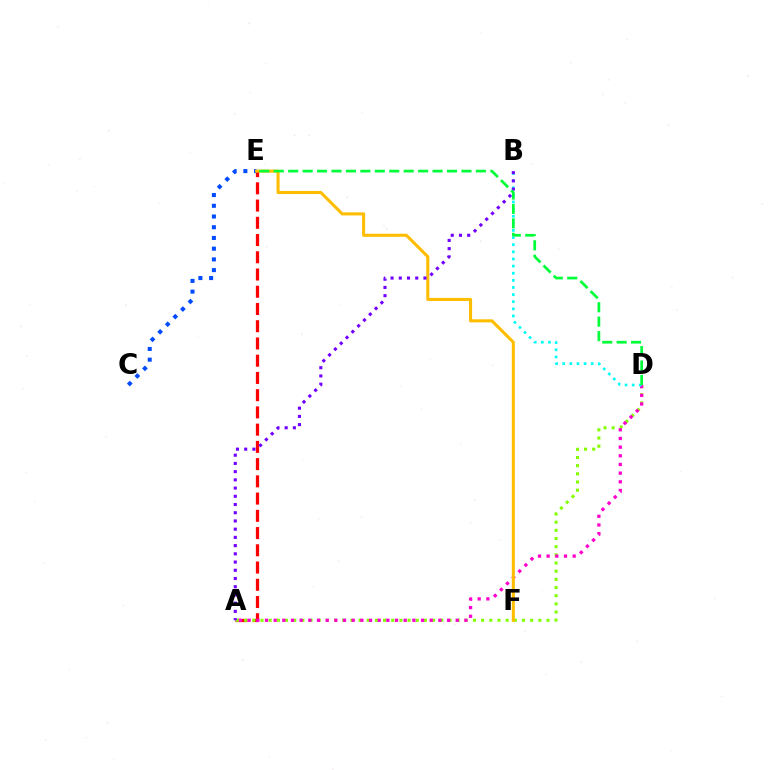{('A', 'E'): [{'color': '#ff0000', 'line_style': 'dashed', 'thickness': 2.34}], ('A', 'D'): [{'color': '#84ff00', 'line_style': 'dotted', 'thickness': 2.22}, {'color': '#ff00cf', 'line_style': 'dotted', 'thickness': 2.36}], ('C', 'E'): [{'color': '#004bff', 'line_style': 'dotted', 'thickness': 2.91}], ('B', 'D'): [{'color': '#00fff6', 'line_style': 'dotted', 'thickness': 1.94}], ('E', 'F'): [{'color': '#ffbd00', 'line_style': 'solid', 'thickness': 2.2}], ('A', 'B'): [{'color': '#7200ff', 'line_style': 'dotted', 'thickness': 2.23}], ('D', 'E'): [{'color': '#00ff39', 'line_style': 'dashed', 'thickness': 1.96}]}